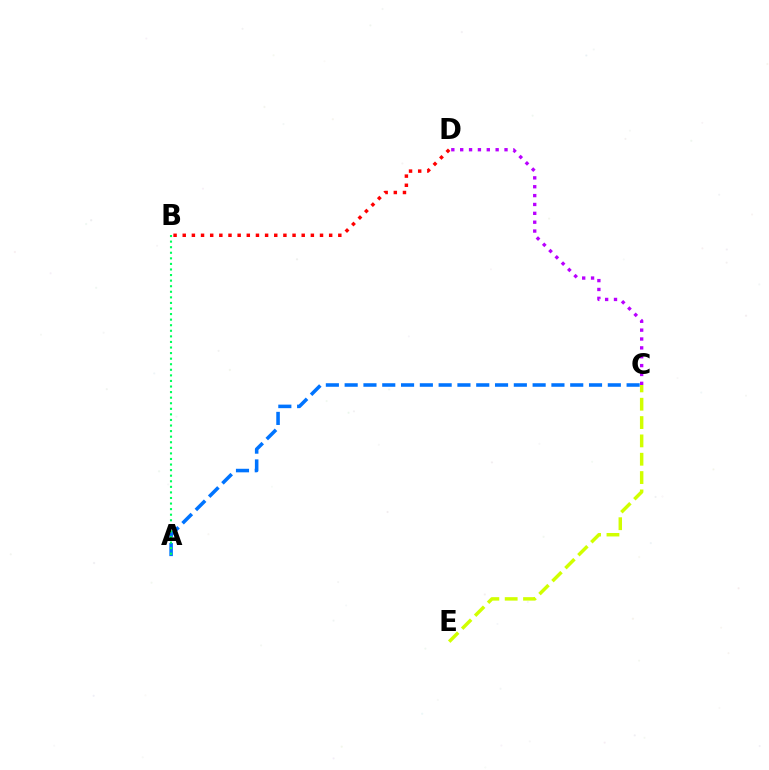{('A', 'C'): [{'color': '#0074ff', 'line_style': 'dashed', 'thickness': 2.55}], ('A', 'B'): [{'color': '#00ff5c', 'line_style': 'dotted', 'thickness': 1.51}], ('C', 'E'): [{'color': '#d1ff00', 'line_style': 'dashed', 'thickness': 2.49}], ('C', 'D'): [{'color': '#b900ff', 'line_style': 'dotted', 'thickness': 2.41}], ('B', 'D'): [{'color': '#ff0000', 'line_style': 'dotted', 'thickness': 2.49}]}